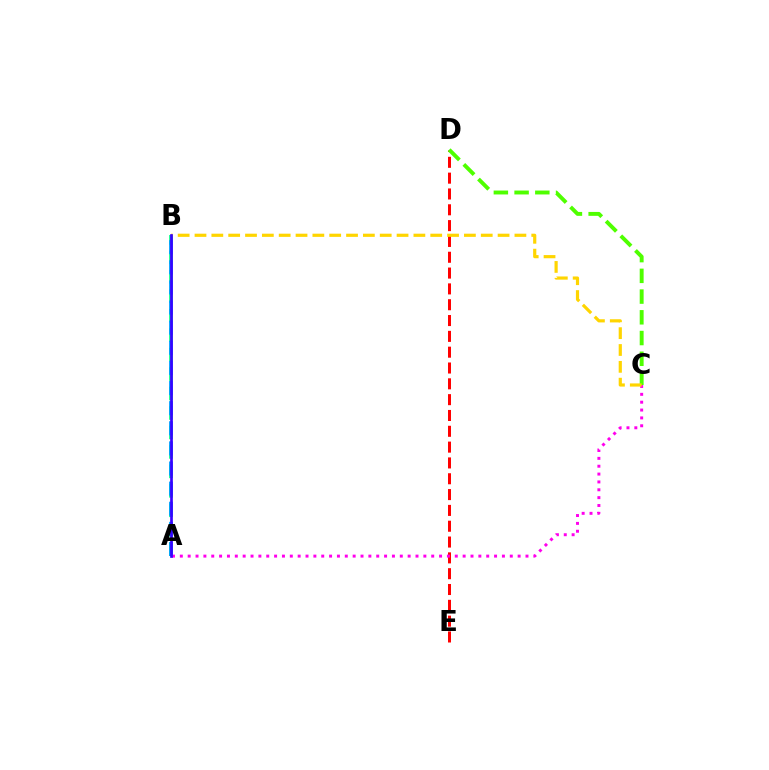{('A', 'B'): [{'color': '#00ff86', 'line_style': 'dashed', 'thickness': 2.64}, {'color': '#009eff', 'line_style': 'dashed', 'thickness': 2.73}, {'color': '#3700ff', 'line_style': 'solid', 'thickness': 1.93}], ('D', 'E'): [{'color': '#ff0000', 'line_style': 'dashed', 'thickness': 2.15}], ('C', 'D'): [{'color': '#4fff00', 'line_style': 'dashed', 'thickness': 2.82}], ('A', 'C'): [{'color': '#ff00ed', 'line_style': 'dotted', 'thickness': 2.13}], ('B', 'C'): [{'color': '#ffd500', 'line_style': 'dashed', 'thickness': 2.29}]}